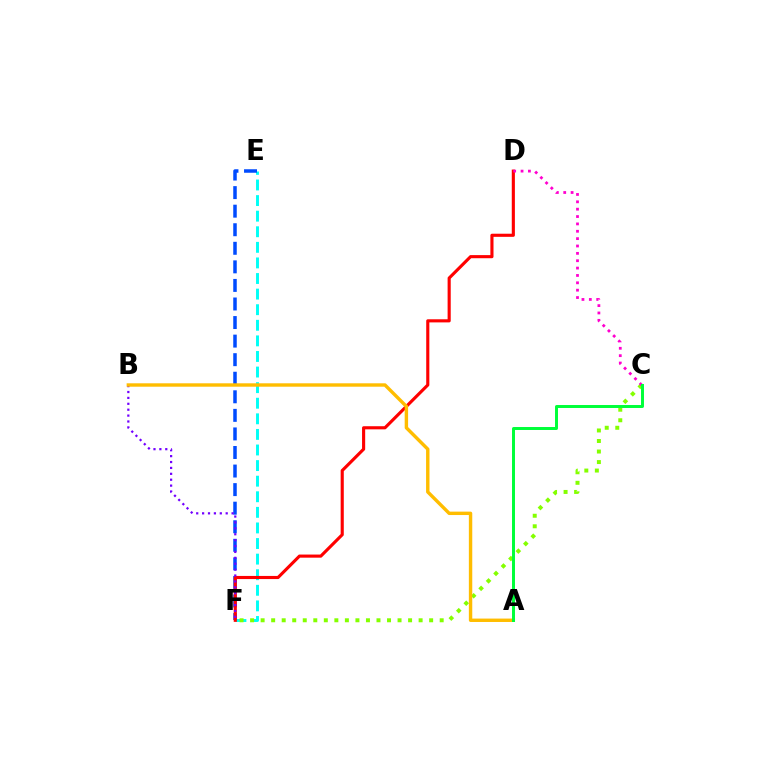{('E', 'F'): [{'color': '#00fff6', 'line_style': 'dashed', 'thickness': 2.12}, {'color': '#004bff', 'line_style': 'dashed', 'thickness': 2.52}], ('D', 'F'): [{'color': '#ff0000', 'line_style': 'solid', 'thickness': 2.25}], ('C', 'F'): [{'color': '#84ff00', 'line_style': 'dotted', 'thickness': 2.86}], ('B', 'F'): [{'color': '#7200ff', 'line_style': 'dotted', 'thickness': 1.6}], ('C', 'D'): [{'color': '#ff00cf', 'line_style': 'dotted', 'thickness': 2.0}], ('A', 'B'): [{'color': '#ffbd00', 'line_style': 'solid', 'thickness': 2.45}], ('A', 'C'): [{'color': '#00ff39', 'line_style': 'solid', 'thickness': 2.14}]}